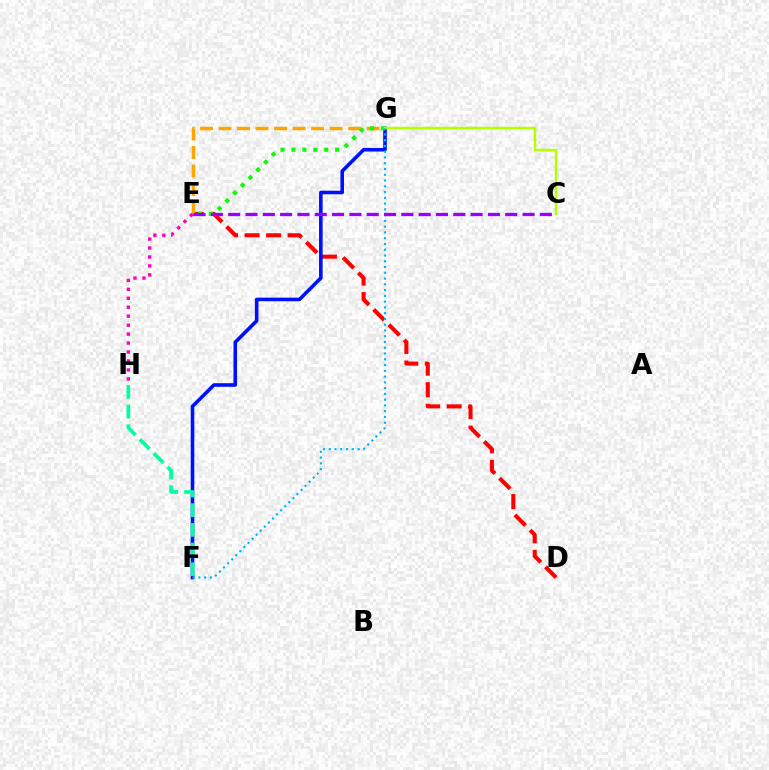{('D', 'E'): [{'color': '#ff0000', 'line_style': 'dashed', 'thickness': 2.93}], ('F', 'G'): [{'color': '#0010ff', 'line_style': 'solid', 'thickness': 2.59}, {'color': '#00b5ff', 'line_style': 'dotted', 'thickness': 1.57}], ('E', 'G'): [{'color': '#ffa500', 'line_style': 'dashed', 'thickness': 2.52}, {'color': '#08ff00', 'line_style': 'dotted', 'thickness': 2.97}], ('C', 'G'): [{'color': '#b3ff00', 'line_style': 'solid', 'thickness': 1.77}], ('F', 'H'): [{'color': '#00ff9d', 'line_style': 'dashed', 'thickness': 2.67}], ('C', 'E'): [{'color': '#9b00ff', 'line_style': 'dashed', 'thickness': 2.35}], ('E', 'H'): [{'color': '#ff00bd', 'line_style': 'dotted', 'thickness': 2.43}]}